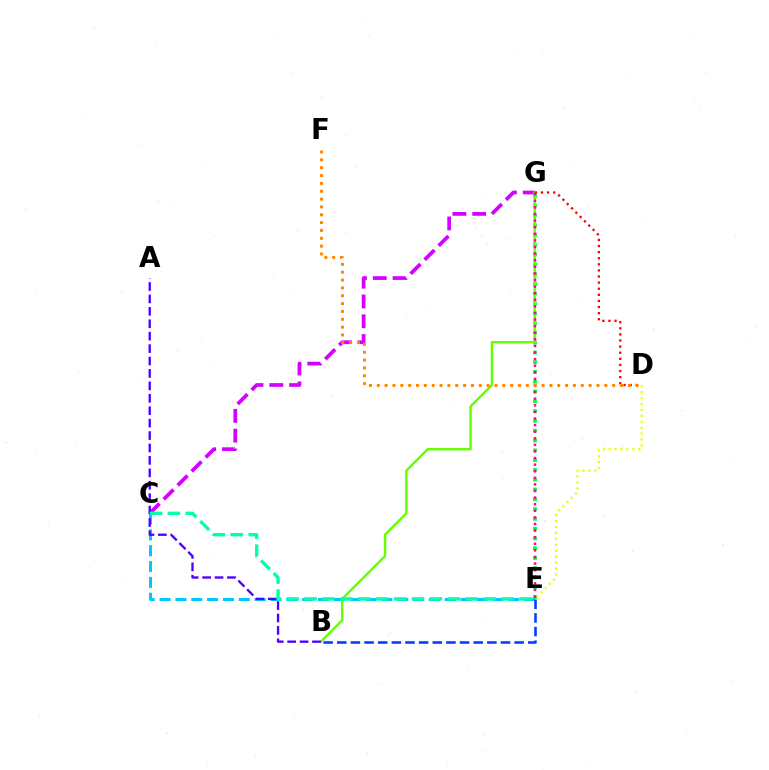{('C', 'G'): [{'color': '#d600ff', 'line_style': 'dashed', 'thickness': 2.69}], ('C', 'E'): [{'color': '#00c7ff', 'line_style': 'dashed', 'thickness': 2.15}, {'color': '#00ffaf', 'line_style': 'dashed', 'thickness': 2.43}], ('B', 'E'): [{'color': '#003fff', 'line_style': 'dashed', 'thickness': 1.85}], ('E', 'G'): [{'color': '#00ff27', 'line_style': 'dotted', 'thickness': 2.66}, {'color': '#ff00a0', 'line_style': 'dotted', 'thickness': 1.79}], ('D', 'E'): [{'color': '#eeff00', 'line_style': 'dotted', 'thickness': 1.61}], ('B', 'G'): [{'color': '#66ff00', 'line_style': 'solid', 'thickness': 1.76}], ('A', 'B'): [{'color': '#4f00ff', 'line_style': 'dashed', 'thickness': 1.69}], ('D', 'G'): [{'color': '#ff0000', 'line_style': 'dotted', 'thickness': 1.66}], ('D', 'F'): [{'color': '#ff8800', 'line_style': 'dotted', 'thickness': 2.13}]}